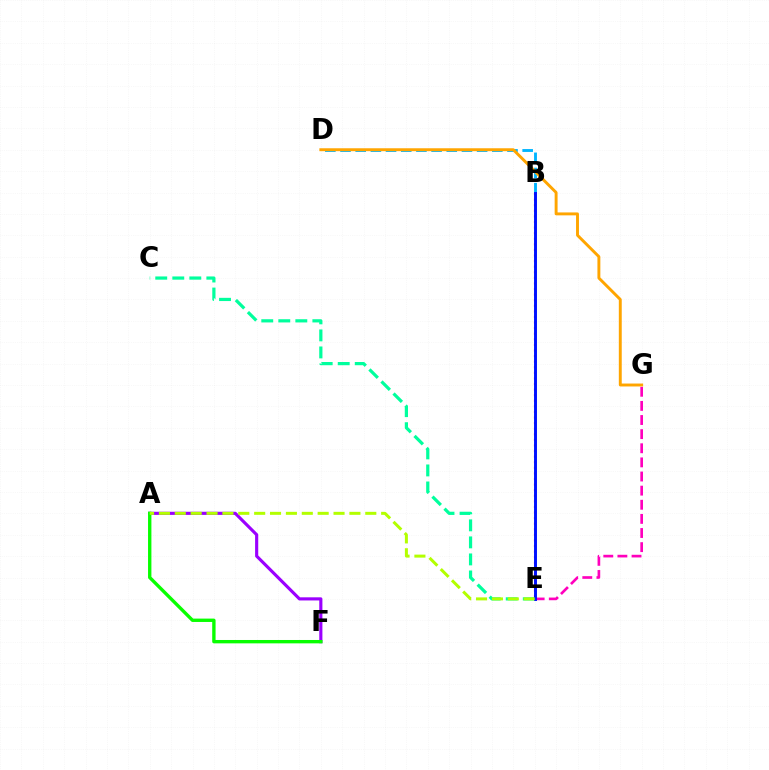{('A', 'F'): [{'color': '#9b00ff', 'line_style': 'solid', 'thickness': 2.26}, {'color': '#08ff00', 'line_style': 'solid', 'thickness': 2.42}], ('B', 'D'): [{'color': '#00b5ff', 'line_style': 'dashed', 'thickness': 2.06}], ('B', 'E'): [{'color': '#ff0000', 'line_style': 'dotted', 'thickness': 1.52}, {'color': '#0010ff', 'line_style': 'solid', 'thickness': 2.12}], ('C', 'E'): [{'color': '#00ff9d', 'line_style': 'dashed', 'thickness': 2.31}], ('E', 'G'): [{'color': '#ff00bd', 'line_style': 'dashed', 'thickness': 1.92}], ('A', 'E'): [{'color': '#b3ff00', 'line_style': 'dashed', 'thickness': 2.16}], ('D', 'G'): [{'color': '#ffa500', 'line_style': 'solid', 'thickness': 2.1}]}